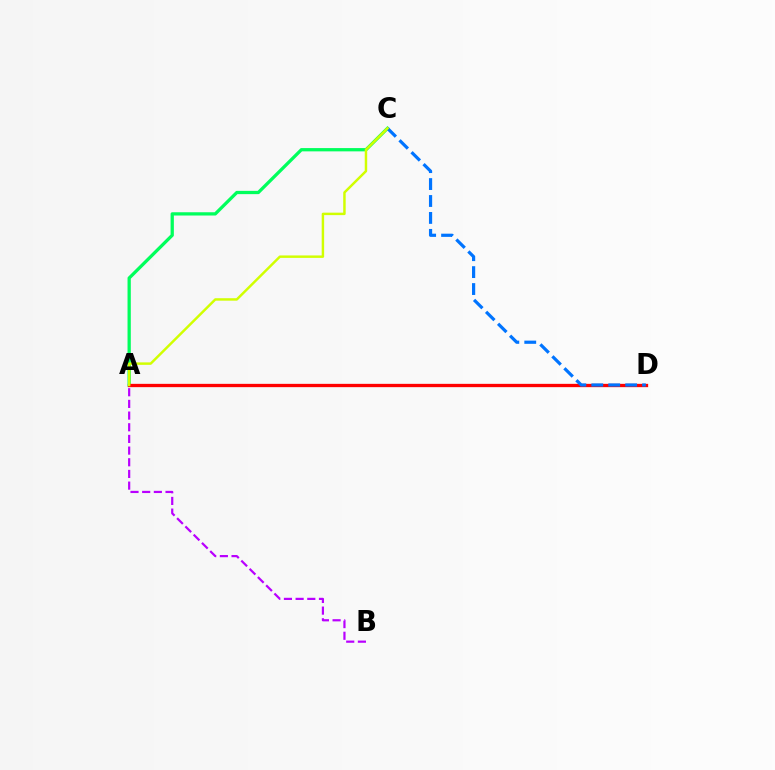{('A', 'C'): [{'color': '#00ff5c', 'line_style': 'solid', 'thickness': 2.36}, {'color': '#d1ff00', 'line_style': 'solid', 'thickness': 1.77}], ('A', 'D'): [{'color': '#ff0000', 'line_style': 'solid', 'thickness': 2.38}], ('C', 'D'): [{'color': '#0074ff', 'line_style': 'dashed', 'thickness': 2.3}], ('A', 'B'): [{'color': '#b900ff', 'line_style': 'dashed', 'thickness': 1.59}]}